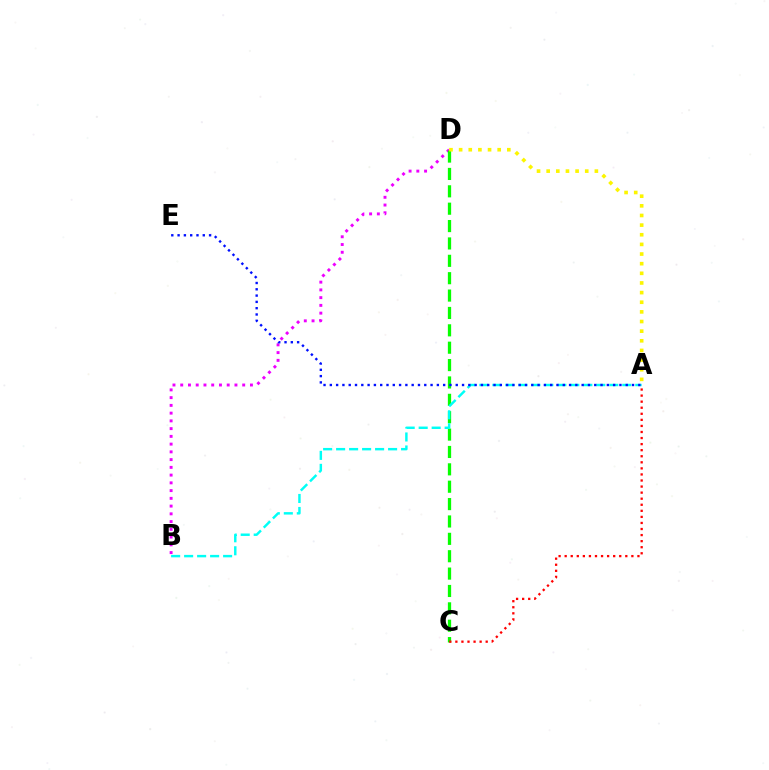{('B', 'D'): [{'color': '#ee00ff', 'line_style': 'dotted', 'thickness': 2.1}], ('C', 'D'): [{'color': '#08ff00', 'line_style': 'dashed', 'thickness': 2.36}], ('A', 'C'): [{'color': '#ff0000', 'line_style': 'dotted', 'thickness': 1.65}], ('A', 'D'): [{'color': '#fcf500', 'line_style': 'dotted', 'thickness': 2.62}], ('A', 'B'): [{'color': '#00fff6', 'line_style': 'dashed', 'thickness': 1.77}], ('A', 'E'): [{'color': '#0010ff', 'line_style': 'dotted', 'thickness': 1.71}]}